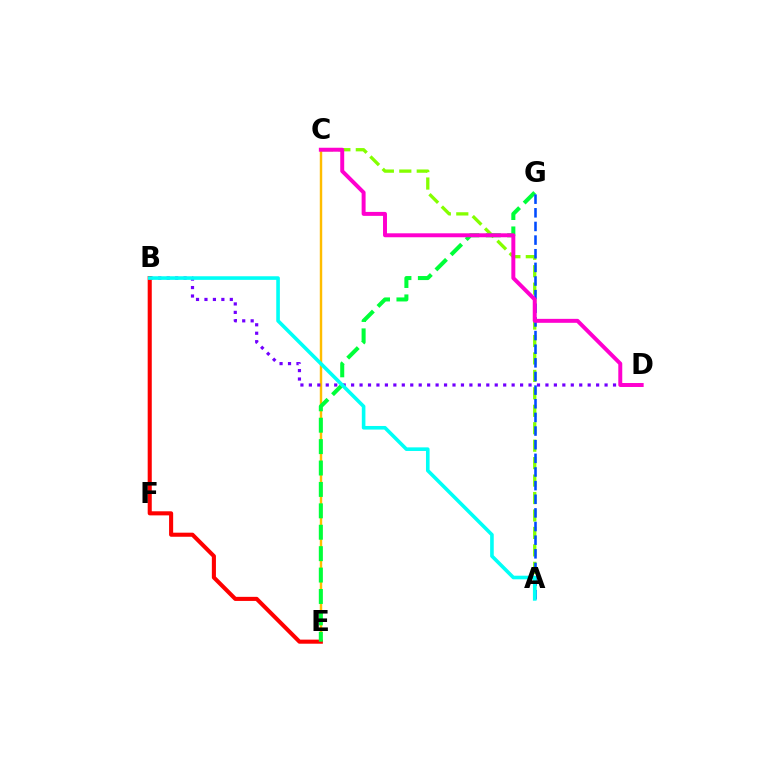{('A', 'C'): [{'color': '#84ff00', 'line_style': 'dashed', 'thickness': 2.37}], ('C', 'E'): [{'color': '#ffbd00', 'line_style': 'solid', 'thickness': 1.76}], ('B', 'D'): [{'color': '#7200ff', 'line_style': 'dotted', 'thickness': 2.3}], ('B', 'E'): [{'color': '#ff0000', 'line_style': 'solid', 'thickness': 2.94}], ('E', 'G'): [{'color': '#00ff39', 'line_style': 'dashed', 'thickness': 2.91}], ('A', 'G'): [{'color': '#004bff', 'line_style': 'dashed', 'thickness': 1.85}], ('C', 'D'): [{'color': '#ff00cf', 'line_style': 'solid', 'thickness': 2.85}], ('A', 'B'): [{'color': '#00fff6', 'line_style': 'solid', 'thickness': 2.6}]}